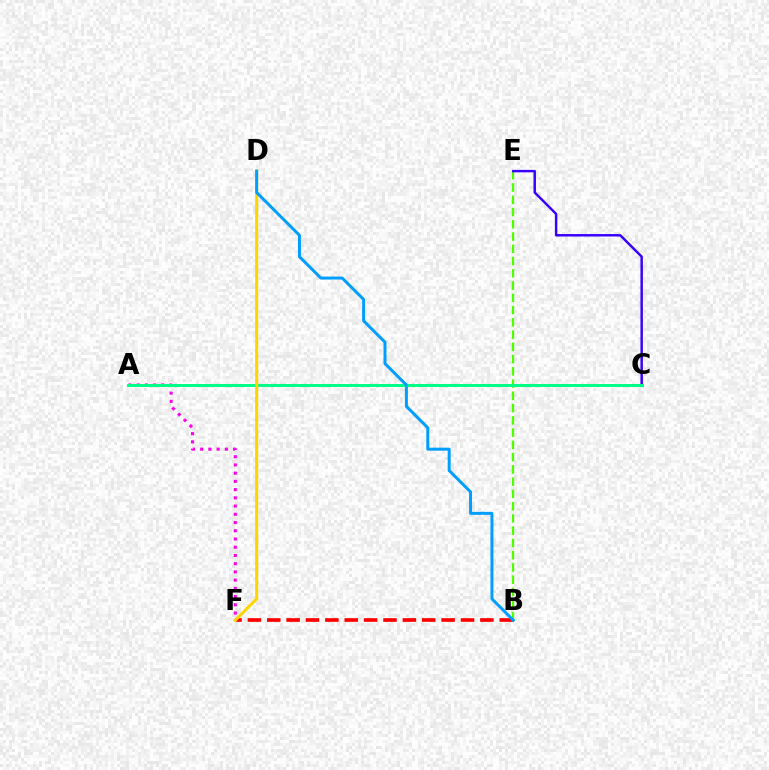{('B', 'E'): [{'color': '#4fff00', 'line_style': 'dashed', 'thickness': 1.66}], ('A', 'F'): [{'color': '#ff00ed', 'line_style': 'dotted', 'thickness': 2.24}], ('C', 'E'): [{'color': '#3700ff', 'line_style': 'solid', 'thickness': 1.77}], ('A', 'C'): [{'color': '#00ff86', 'line_style': 'solid', 'thickness': 2.14}], ('B', 'F'): [{'color': '#ff0000', 'line_style': 'dashed', 'thickness': 2.63}], ('D', 'F'): [{'color': '#ffd500', 'line_style': 'solid', 'thickness': 2.2}], ('B', 'D'): [{'color': '#009eff', 'line_style': 'solid', 'thickness': 2.14}]}